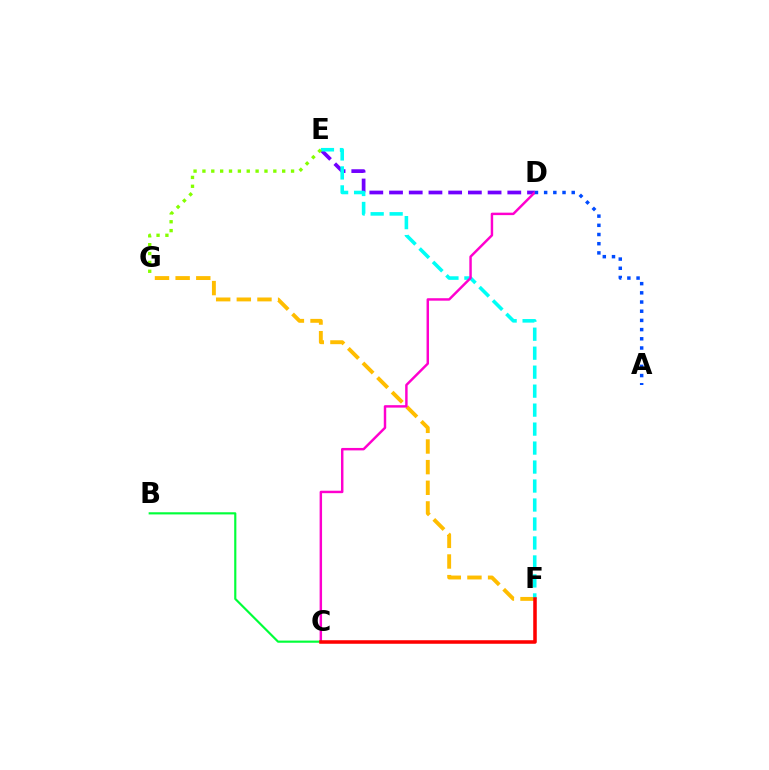{('F', 'G'): [{'color': '#ffbd00', 'line_style': 'dashed', 'thickness': 2.8}], ('D', 'E'): [{'color': '#7200ff', 'line_style': 'dashed', 'thickness': 2.68}], ('E', 'F'): [{'color': '#00fff6', 'line_style': 'dashed', 'thickness': 2.58}], ('C', 'D'): [{'color': '#ff00cf', 'line_style': 'solid', 'thickness': 1.77}], ('E', 'G'): [{'color': '#84ff00', 'line_style': 'dotted', 'thickness': 2.41}], ('B', 'C'): [{'color': '#00ff39', 'line_style': 'solid', 'thickness': 1.56}], ('A', 'D'): [{'color': '#004bff', 'line_style': 'dotted', 'thickness': 2.5}], ('C', 'F'): [{'color': '#ff0000', 'line_style': 'solid', 'thickness': 2.55}]}